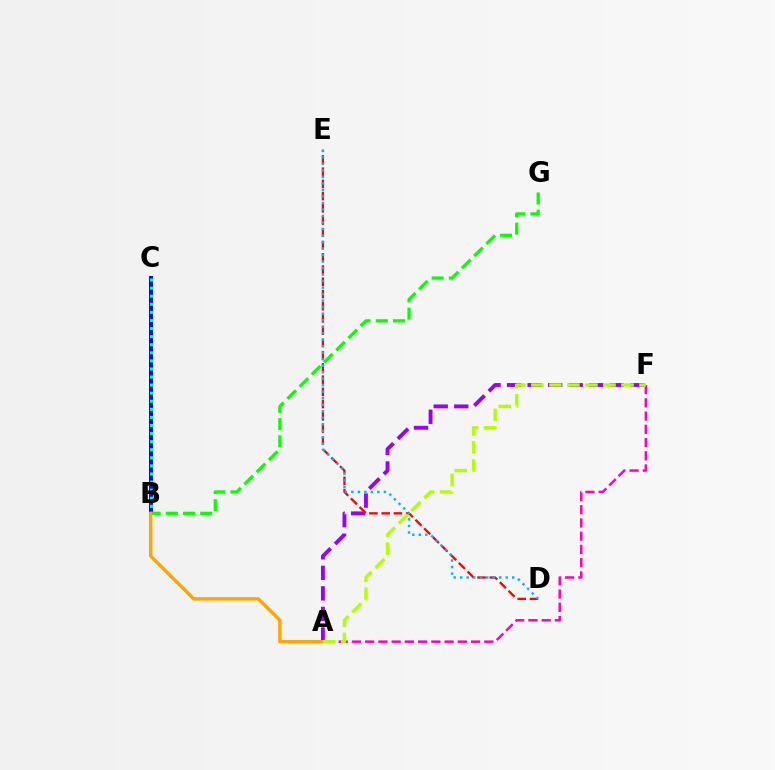{('B', 'C'): [{'color': '#0010ff', 'line_style': 'solid', 'thickness': 2.9}, {'color': '#00ff9d', 'line_style': 'dotted', 'thickness': 2.2}], ('A', 'F'): [{'color': '#9b00ff', 'line_style': 'dashed', 'thickness': 2.79}, {'color': '#ff00bd', 'line_style': 'dashed', 'thickness': 1.8}, {'color': '#b3ff00', 'line_style': 'dashed', 'thickness': 2.45}], ('D', 'E'): [{'color': '#ff0000', 'line_style': 'dashed', 'thickness': 1.66}, {'color': '#00b5ff', 'line_style': 'dotted', 'thickness': 1.77}], ('B', 'G'): [{'color': '#08ff00', 'line_style': 'dashed', 'thickness': 2.34}], ('A', 'B'): [{'color': '#ffa500', 'line_style': 'solid', 'thickness': 2.45}]}